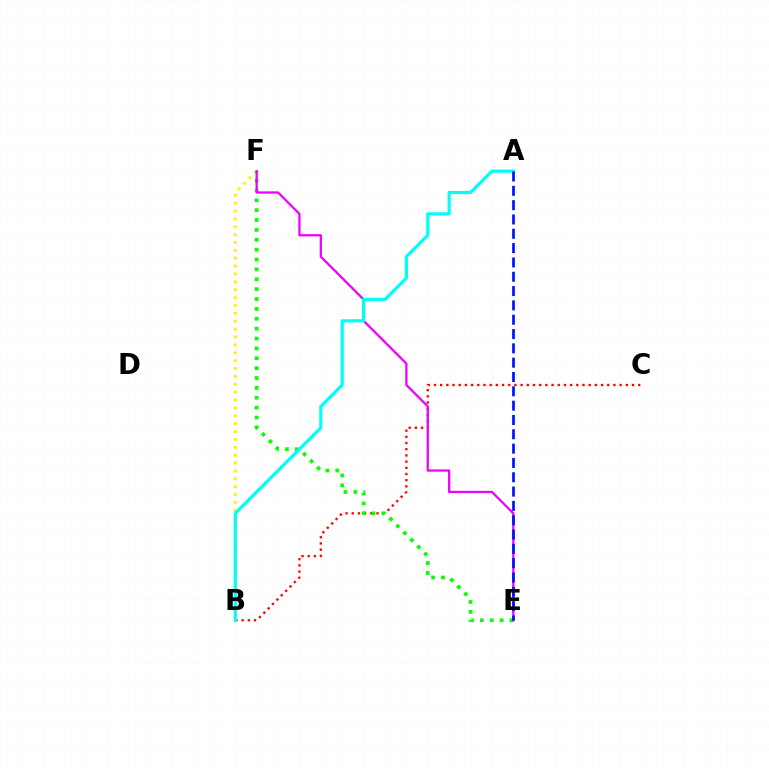{('B', 'F'): [{'color': '#fcf500', 'line_style': 'dotted', 'thickness': 2.14}], ('B', 'C'): [{'color': '#ff0000', 'line_style': 'dotted', 'thickness': 1.68}], ('E', 'F'): [{'color': '#08ff00', 'line_style': 'dotted', 'thickness': 2.68}, {'color': '#ee00ff', 'line_style': 'solid', 'thickness': 1.63}], ('A', 'B'): [{'color': '#00fff6', 'line_style': 'solid', 'thickness': 2.3}], ('A', 'E'): [{'color': '#0010ff', 'line_style': 'dashed', 'thickness': 1.95}]}